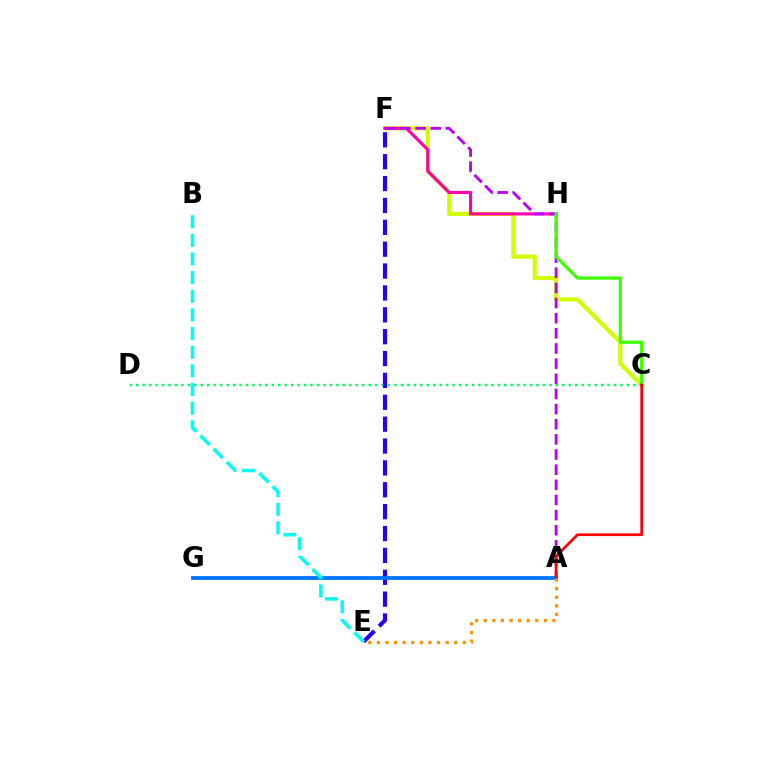{('C', 'F'): [{'color': '#d1ff00', 'line_style': 'solid', 'thickness': 2.99}], ('F', 'H'): [{'color': '#ff00ac', 'line_style': 'solid', 'thickness': 2.25}], ('A', 'F'): [{'color': '#b900ff', 'line_style': 'dashed', 'thickness': 2.06}], ('C', 'H'): [{'color': '#3dff00', 'line_style': 'solid', 'thickness': 2.32}], ('C', 'D'): [{'color': '#00ff5c', 'line_style': 'dotted', 'thickness': 1.75}], ('E', 'F'): [{'color': '#2500ff', 'line_style': 'dashed', 'thickness': 2.97}], ('A', 'G'): [{'color': '#0074ff', 'line_style': 'solid', 'thickness': 2.74}], ('A', 'C'): [{'color': '#ff0000', 'line_style': 'solid', 'thickness': 1.94}], ('B', 'E'): [{'color': '#00fff6', 'line_style': 'dashed', 'thickness': 2.53}], ('A', 'E'): [{'color': '#ff9400', 'line_style': 'dotted', 'thickness': 2.33}]}